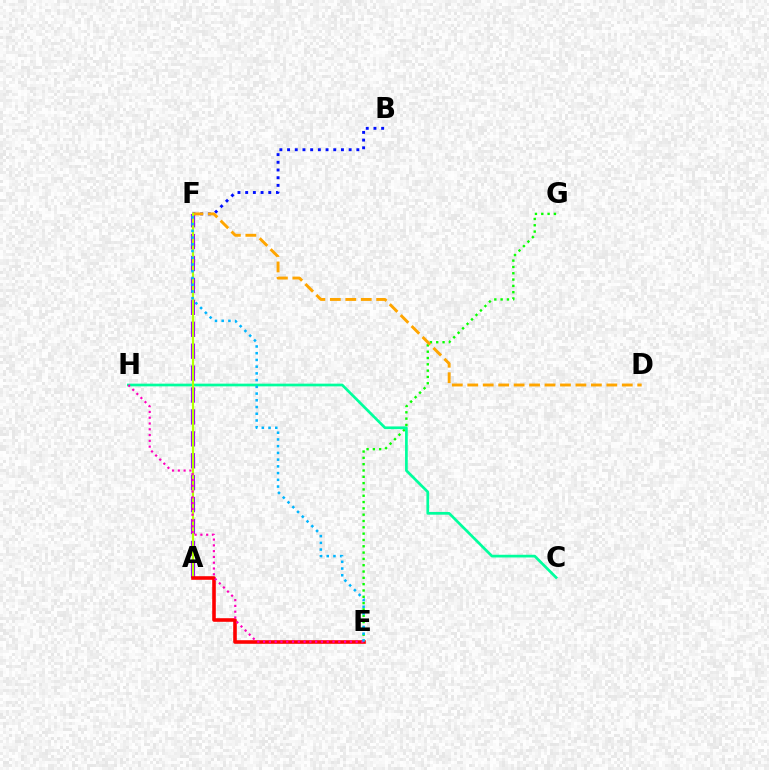{('E', 'G'): [{'color': '#08ff00', 'line_style': 'dotted', 'thickness': 1.72}], ('B', 'F'): [{'color': '#0010ff', 'line_style': 'dotted', 'thickness': 2.09}], ('A', 'F'): [{'color': '#9b00ff', 'line_style': 'dashed', 'thickness': 2.98}, {'color': '#b3ff00', 'line_style': 'solid', 'thickness': 1.56}], ('C', 'H'): [{'color': '#00ff9d', 'line_style': 'solid', 'thickness': 1.95}], ('D', 'F'): [{'color': '#ffa500', 'line_style': 'dashed', 'thickness': 2.1}], ('A', 'E'): [{'color': '#ff0000', 'line_style': 'solid', 'thickness': 2.59}], ('E', 'H'): [{'color': '#ff00bd', 'line_style': 'dotted', 'thickness': 1.57}], ('E', 'F'): [{'color': '#00b5ff', 'line_style': 'dotted', 'thickness': 1.83}]}